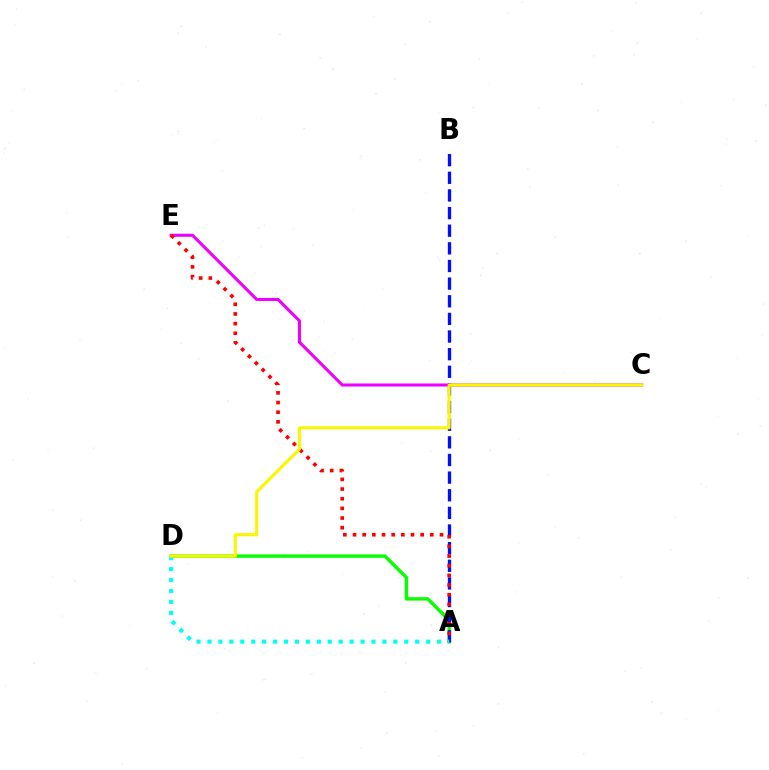{('A', 'D'): [{'color': '#08ff00', 'line_style': 'solid', 'thickness': 2.45}, {'color': '#00fff6', 'line_style': 'dotted', 'thickness': 2.97}], ('A', 'B'): [{'color': '#0010ff', 'line_style': 'dashed', 'thickness': 2.4}], ('C', 'E'): [{'color': '#ee00ff', 'line_style': 'solid', 'thickness': 2.2}], ('A', 'E'): [{'color': '#ff0000', 'line_style': 'dotted', 'thickness': 2.63}], ('C', 'D'): [{'color': '#fcf500', 'line_style': 'solid', 'thickness': 2.22}]}